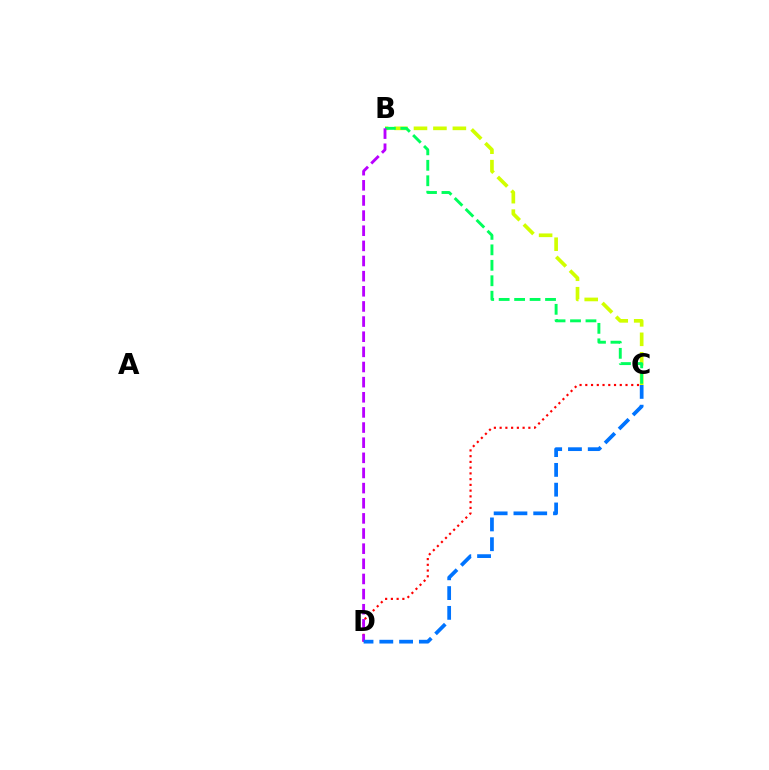{('B', 'C'): [{'color': '#d1ff00', 'line_style': 'dashed', 'thickness': 2.64}, {'color': '#00ff5c', 'line_style': 'dashed', 'thickness': 2.1}], ('C', 'D'): [{'color': '#ff0000', 'line_style': 'dotted', 'thickness': 1.56}, {'color': '#0074ff', 'line_style': 'dashed', 'thickness': 2.69}], ('B', 'D'): [{'color': '#b900ff', 'line_style': 'dashed', 'thickness': 2.06}]}